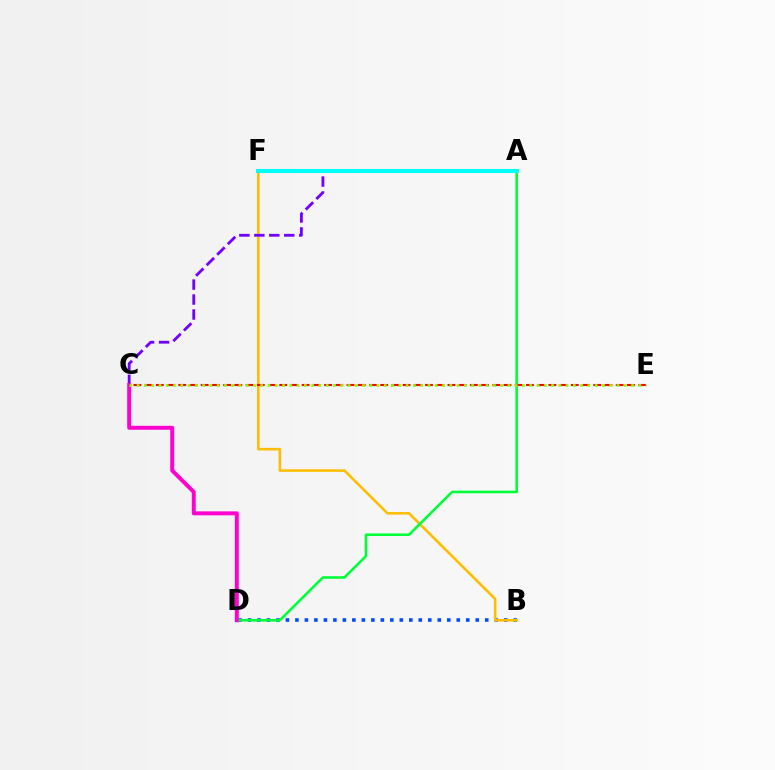{('B', 'D'): [{'color': '#004bff', 'line_style': 'dotted', 'thickness': 2.58}], ('B', 'F'): [{'color': '#ffbd00', 'line_style': 'solid', 'thickness': 1.86}], ('A', 'D'): [{'color': '#00ff39', 'line_style': 'solid', 'thickness': 1.87}], ('C', 'E'): [{'color': '#ff0000', 'line_style': 'dashed', 'thickness': 1.52}, {'color': '#84ff00', 'line_style': 'dotted', 'thickness': 1.98}], ('A', 'C'): [{'color': '#7200ff', 'line_style': 'dashed', 'thickness': 2.03}], ('C', 'D'): [{'color': '#ff00cf', 'line_style': 'solid', 'thickness': 2.83}], ('A', 'F'): [{'color': '#00fff6', 'line_style': 'solid', 'thickness': 2.94}]}